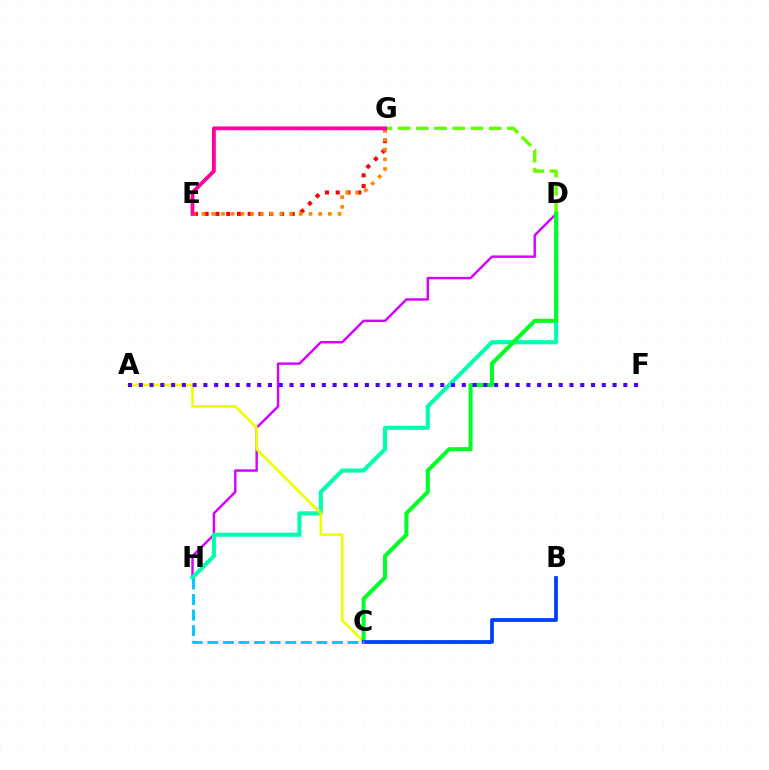{('D', 'H'): [{'color': '#d600ff', 'line_style': 'solid', 'thickness': 1.75}, {'color': '#00ffaf', 'line_style': 'solid', 'thickness': 2.96}], ('D', 'G'): [{'color': '#66ff00', 'line_style': 'dashed', 'thickness': 2.48}], ('E', 'G'): [{'color': '#ff0000', 'line_style': 'dotted', 'thickness': 2.92}, {'color': '#ff8800', 'line_style': 'dotted', 'thickness': 2.64}, {'color': '#ff00a0', 'line_style': 'solid', 'thickness': 2.74}], ('A', 'C'): [{'color': '#eeff00', 'line_style': 'solid', 'thickness': 1.9}], ('C', 'D'): [{'color': '#00ff27', 'line_style': 'solid', 'thickness': 2.92}], ('A', 'F'): [{'color': '#4f00ff', 'line_style': 'dotted', 'thickness': 2.93}], ('B', 'C'): [{'color': '#003fff', 'line_style': 'solid', 'thickness': 2.73}], ('C', 'H'): [{'color': '#00c7ff', 'line_style': 'dashed', 'thickness': 2.12}]}